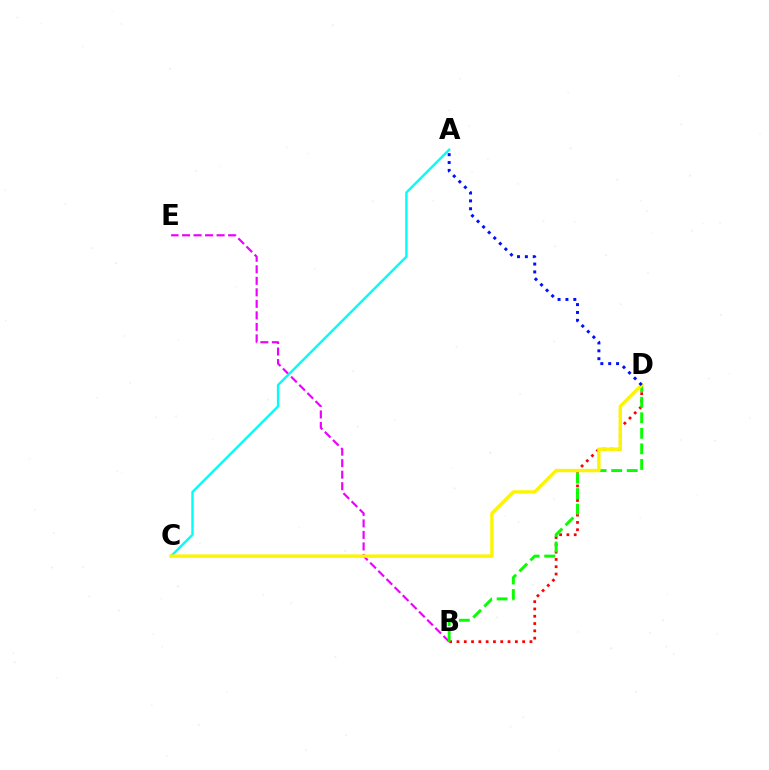{('B', 'D'): [{'color': '#ff0000', 'line_style': 'dotted', 'thickness': 1.98}, {'color': '#08ff00', 'line_style': 'dashed', 'thickness': 2.11}], ('B', 'E'): [{'color': '#ee00ff', 'line_style': 'dashed', 'thickness': 1.56}], ('A', 'C'): [{'color': '#00fff6', 'line_style': 'solid', 'thickness': 1.72}], ('C', 'D'): [{'color': '#fcf500', 'line_style': 'solid', 'thickness': 2.44}], ('A', 'D'): [{'color': '#0010ff', 'line_style': 'dotted', 'thickness': 2.14}]}